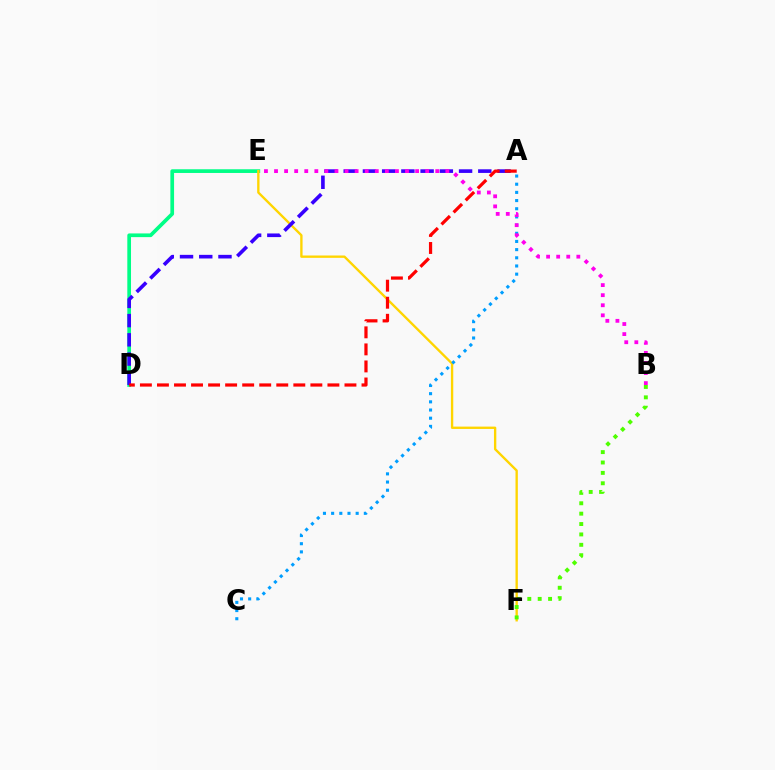{('D', 'E'): [{'color': '#00ff86', 'line_style': 'solid', 'thickness': 2.66}], ('E', 'F'): [{'color': '#ffd500', 'line_style': 'solid', 'thickness': 1.69}], ('A', 'D'): [{'color': '#3700ff', 'line_style': 'dashed', 'thickness': 2.61}, {'color': '#ff0000', 'line_style': 'dashed', 'thickness': 2.32}], ('A', 'C'): [{'color': '#009eff', 'line_style': 'dotted', 'thickness': 2.22}], ('B', 'F'): [{'color': '#4fff00', 'line_style': 'dotted', 'thickness': 2.82}], ('B', 'E'): [{'color': '#ff00ed', 'line_style': 'dotted', 'thickness': 2.74}]}